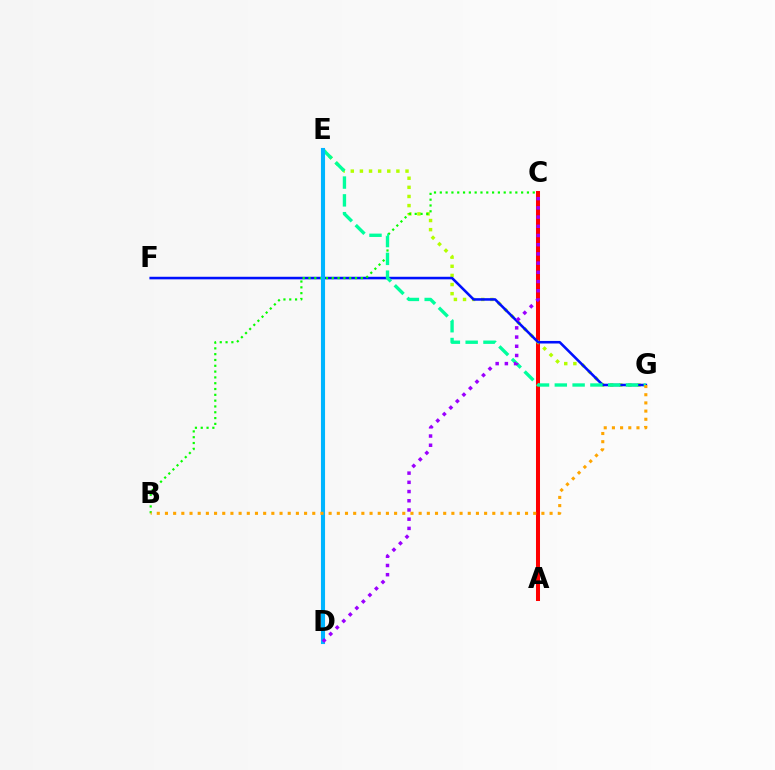{('A', 'C'): [{'color': '#ff0000', 'line_style': 'solid', 'thickness': 2.9}], ('D', 'E'): [{'color': '#ff00bd', 'line_style': 'dashed', 'thickness': 1.52}, {'color': '#00b5ff', 'line_style': 'solid', 'thickness': 2.95}], ('E', 'G'): [{'color': '#b3ff00', 'line_style': 'dotted', 'thickness': 2.48}, {'color': '#00ff9d', 'line_style': 'dashed', 'thickness': 2.42}], ('F', 'G'): [{'color': '#0010ff', 'line_style': 'solid', 'thickness': 1.84}], ('B', 'C'): [{'color': '#08ff00', 'line_style': 'dotted', 'thickness': 1.58}], ('C', 'D'): [{'color': '#9b00ff', 'line_style': 'dotted', 'thickness': 2.5}], ('B', 'G'): [{'color': '#ffa500', 'line_style': 'dotted', 'thickness': 2.22}]}